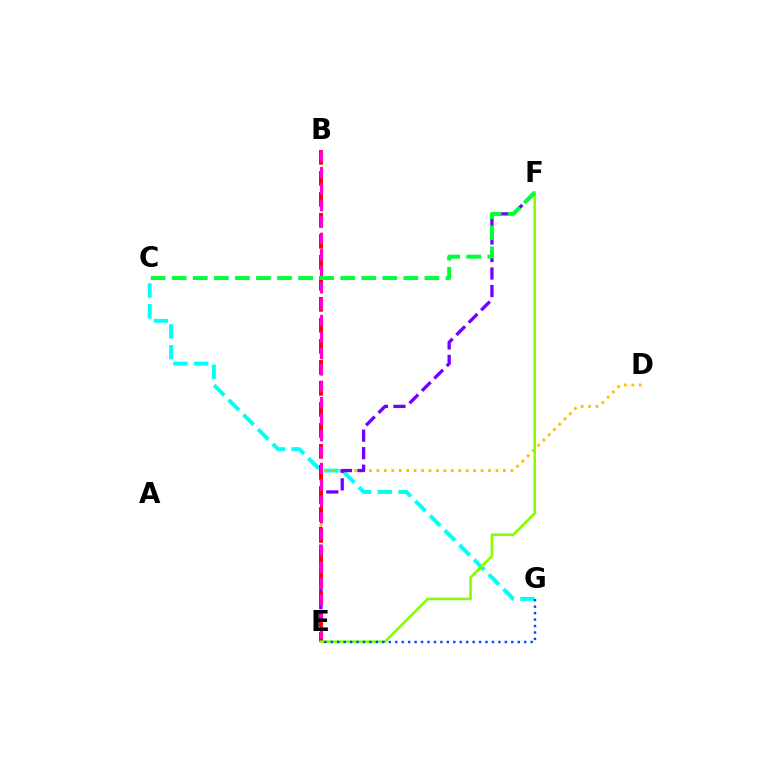{('C', 'G'): [{'color': '#00fff6', 'line_style': 'dashed', 'thickness': 2.82}], ('D', 'E'): [{'color': '#ffbd00', 'line_style': 'dotted', 'thickness': 2.02}], ('E', 'F'): [{'color': '#7200ff', 'line_style': 'dashed', 'thickness': 2.38}, {'color': '#84ff00', 'line_style': 'solid', 'thickness': 1.89}], ('B', 'E'): [{'color': '#ff0000', 'line_style': 'dashed', 'thickness': 2.85}, {'color': '#ff00cf', 'line_style': 'dashed', 'thickness': 2.23}], ('E', 'G'): [{'color': '#004bff', 'line_style': 'dotted', 'thickness': 1.75}], ('C', 'F'): [{'color': '#00ff39', 'line_style': 'dashed', 'thickness': 2.86}]}